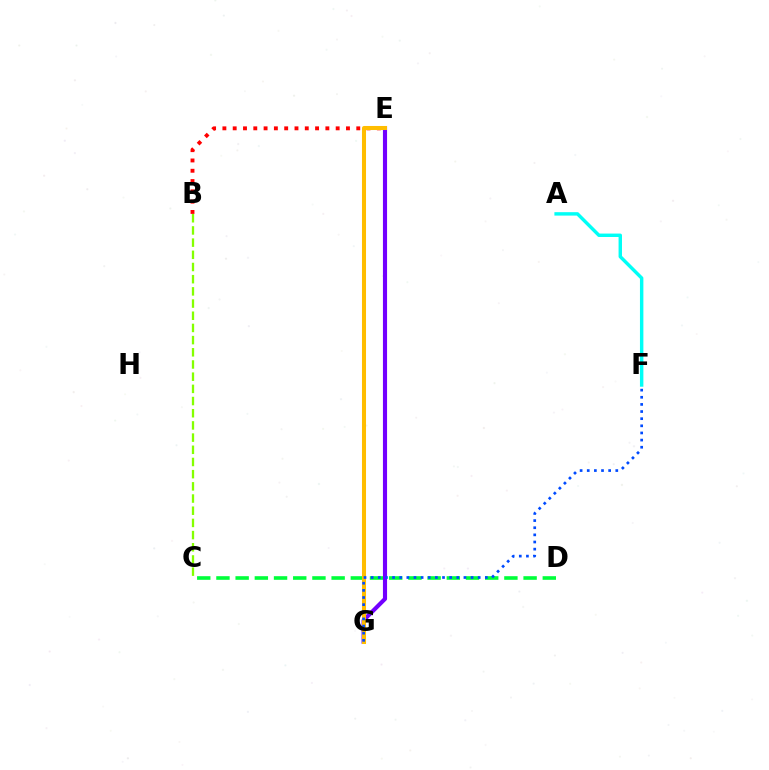{('B', 'E'): [{'color': '#ff0000', 'line_style': 'dotted', 'thickness': 2.8}], ('C', 'D'): [{'color': '#00ff39', 'line_style': 'dashed', 'thickness': 2.61}], ('E', 'G'): [{'color': '#7200ff', 'line_style': 'solid', 'thickness': 2.97}, {'color': '#ff00cf', 'line_style': 'dashed', 'thickness': 1.54}, {'color': '#ffbd00', 'line_style': 'solid', 'thickness': 2.91}], ('B', 'C'): [{'color': '#84ff00', 'line_style': 'dashed', 'thickness': 1.66}], ('F', 'G'): [{'color': '#004bff', 'line_style': 'dotted', 'thickness': 1.94}], ('A', 'F'): [{'color': '#00fff6', 'line_style': 'solid', 'thickness': 2.47}]}